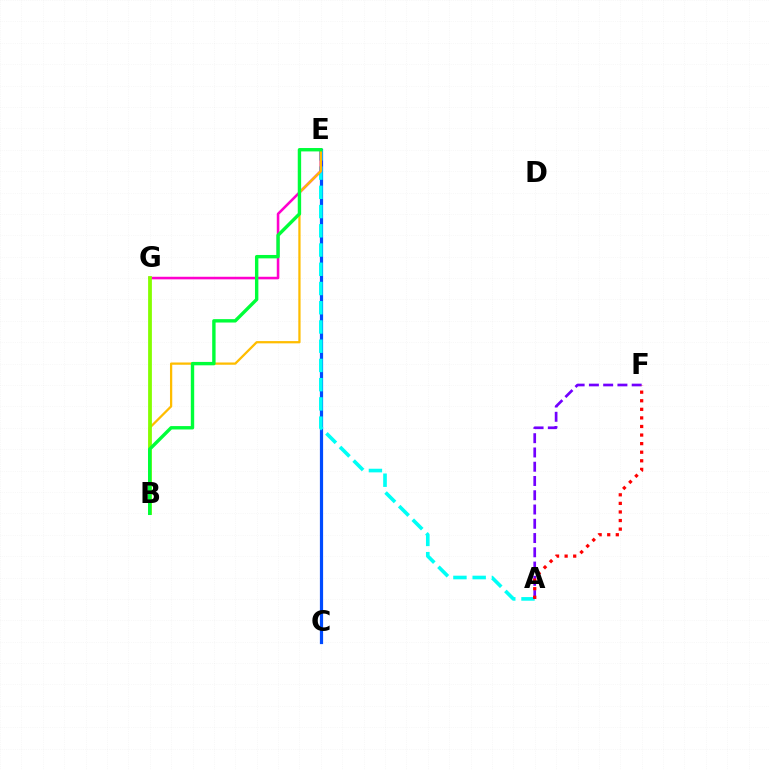{('C', 'E'): [{'color': '#004bff', 'line_style': 'solid', 'thickness': 2.31}], ('A', 'E'): [{'color': '#00fff6', 'line_style': 'dashed', 'thickness': 2.61}], ('A', 'F'): [{'color': '#7200ff', 'line_style': 'dashed', 'thickness': 1.94}, {'color': '#ff0000', 'line_style': 'dotted', 'thickness': 2.33}], ('E', 'G'): [{'color': '#ff00cf', 'line_style': 'solid', 'thickness': 1.85}], ('B', 'E'): [{'color': '#ffbd00', 'line_style': 'solid', 'thickness': 1.63}, {'color': '#00ff39', 'line_style': 'solid', 'thickness': 2.44}], ('B', 'G'): [{'color': '#84ff00', 'line_style': 'solid', 'thickness': 2.72}]}